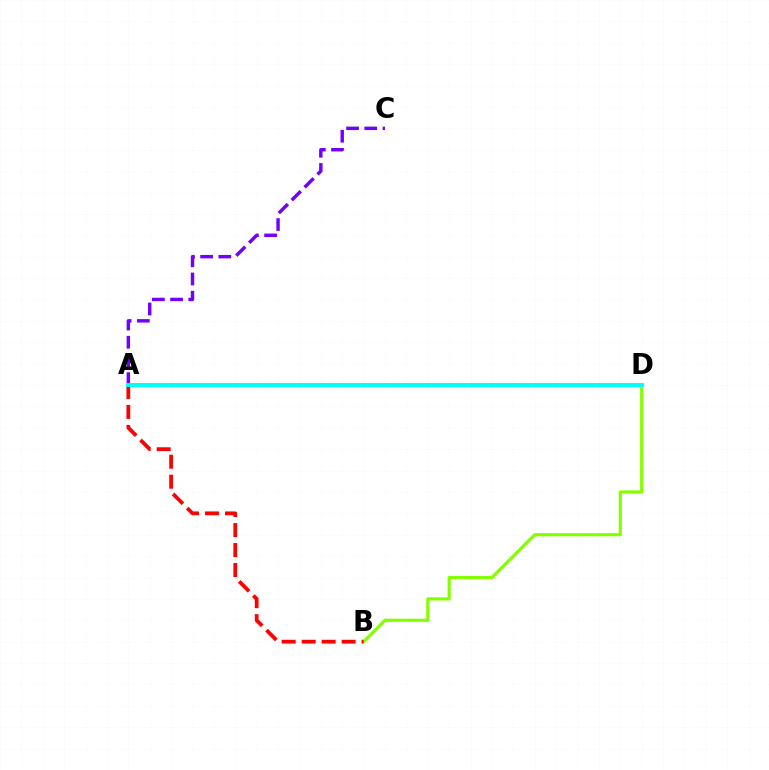{('A', 'C'): [{'color': '#7200ff', 'line_style': 'dashed', 'thickness': 2.47}], ('B', 'D'): [{'color': '#84ff00', 'line_style': 'solid', 'thickness': 2.27}], ('A', 'B'): [{'color': '#ff0000', 'line_style': 'dashed', 'thickness': 2.72}], ('A', 'D'): [{'color': '#00fff6', 'line_style': 'solid', 'thickness': 2.85}]}